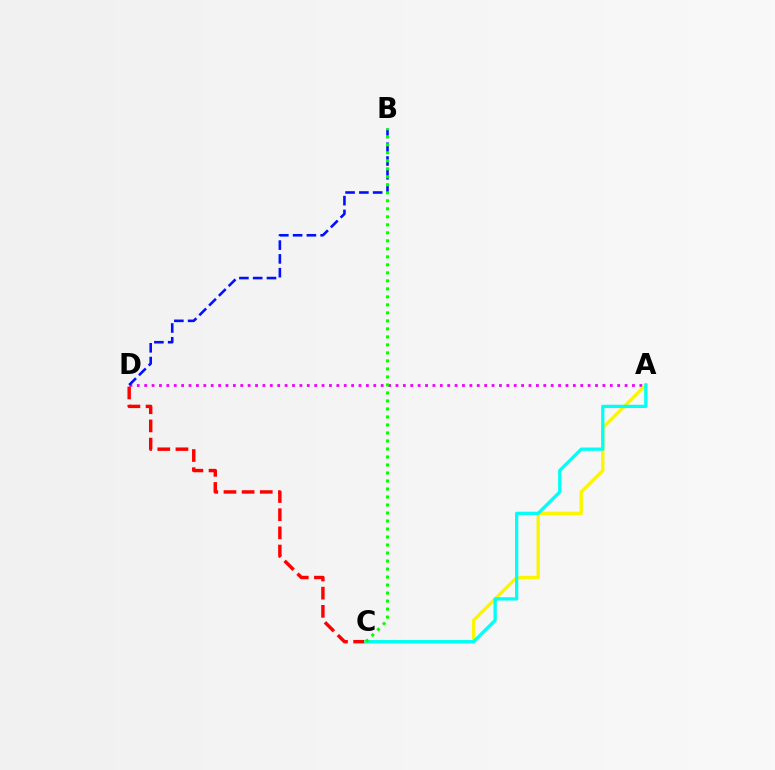{('A', 'D'): [{'color': '#ee00ff', 'line_style': 'dotted', 'thickness': 2.01}], ('C', 'D'): [{'color': '#ff0000', 'line_style': 'dashed', 'thickness': 2.47}], ('A', 'C'): [{'color': '#fcf500', 'line_style': 'solid', 'thickness': 2.4}, {'color': '#00fff6', 'line_style': 'solid', 'thickness': 2.35}], ('B', 'D'): [{'color': '#0010ff', 'line_style': 'dashed', 'thickness': 1.87}], ('B', 'C'): [{'color': '#08ff00', 'line_style': 'dotted', 'thickness': 2.18}]}